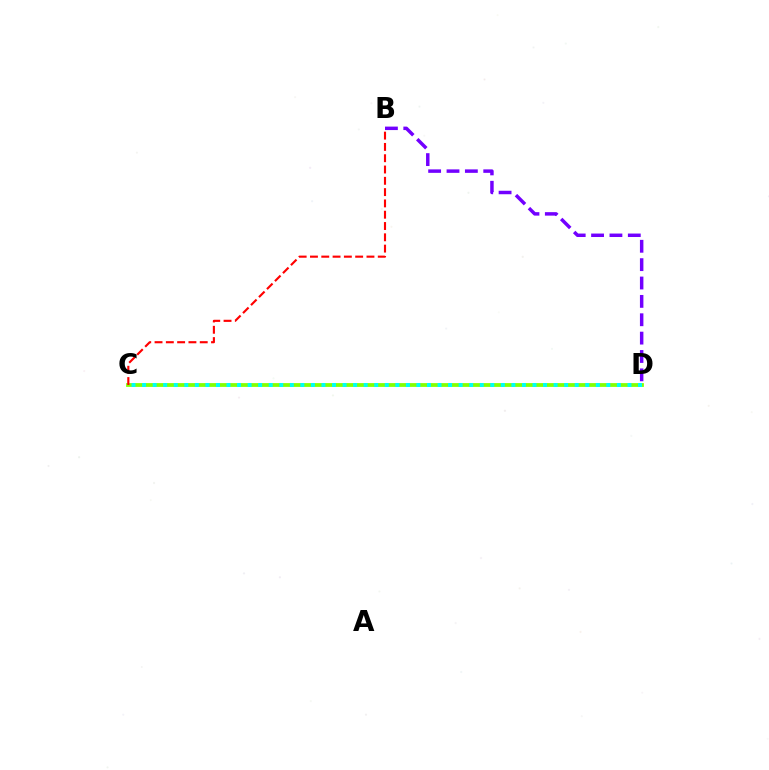{('C', 'D'): [{'color': '#84ff00', 'line_style': 'solid', 'thickness': 2.72}, {'color': '#00fff6', 'line_style': 'dotted', 'thickness': 2.87}], ('B', 'D'): [{'color': '#7200ff', 'line_style': 'dashed', 'thickness': 2.5}], ('B', 'C'): [{'color': '#ff0000', 'line_style': 'dashed', 'thickness': 1.54}]}